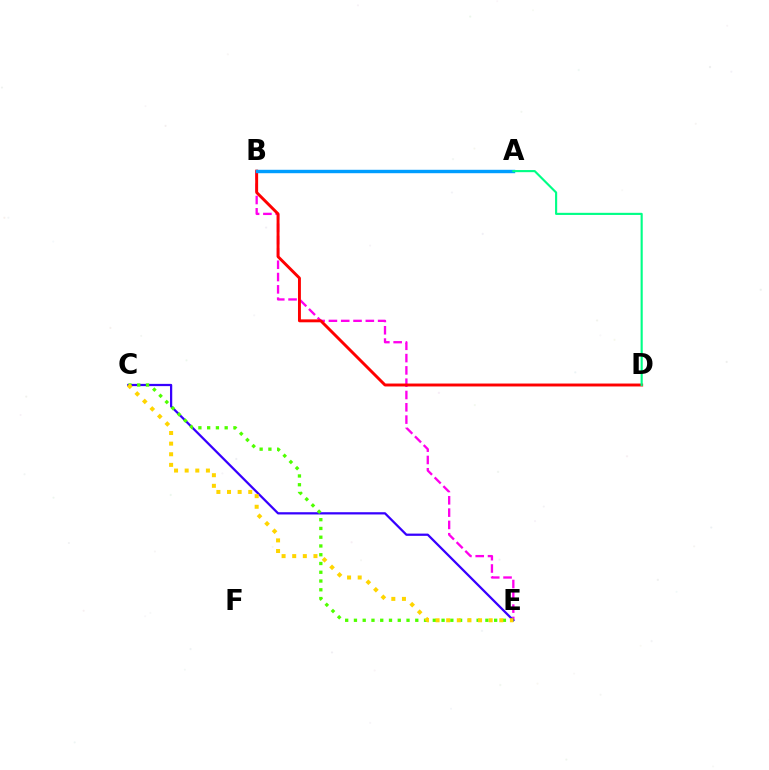{('B', 'E'): [{'color': '#ff00ed', 'line_style': 'dashed', 'thickness': 1.67}], ('B', 'D'): [{'color': '#ff0000', 'line_style': 'solid', 'thickness': 2.1}], ('C', 'E'): [{'color': '#3700ff', 'line_style': 'solid', 'thickness': 1.62}, {'color': '#4fff00', 'line_style': 'dotted', 'thickness': 2.38}, {'color': '#ffd500', 'line_style': 'dotted', 'thickness': 2.89}], ('A', 'B'): [{'color': '#009eff', 'line_style': 'solid', 'thickness': 2.46}], ('A', 'D'): [{'color': '#00ff86', 'line_style': 'solid', 'thickness': 1.54}]}